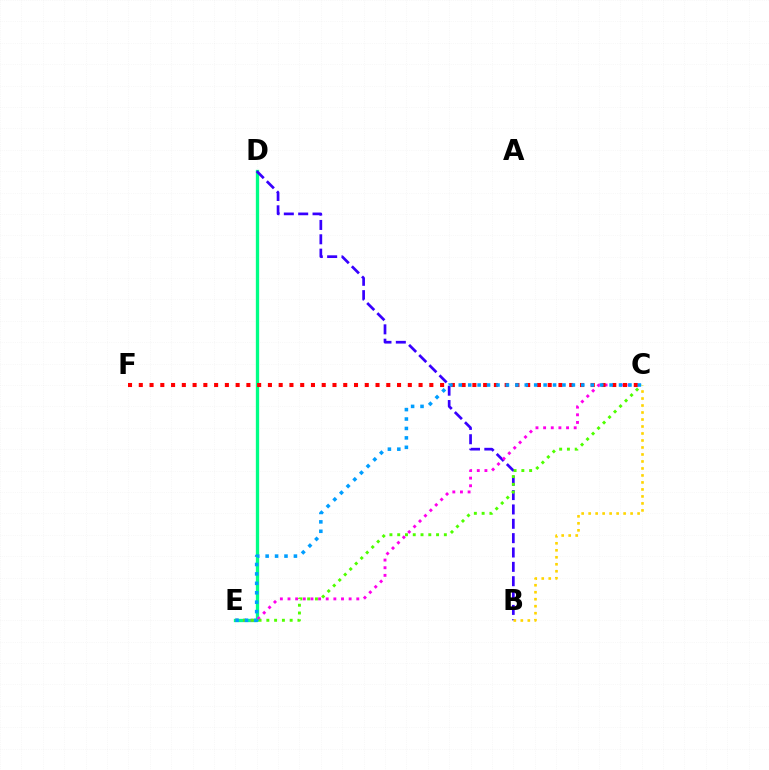{('D', 'E'): [{'color': '#00ff86', 'line_style': 'solid', 'thickness': 2.38}], ('B', 'D'): [{'color': '#3700ff', 'line_style': 'dashed', 'thickness': 1.95}], ('B', 'C'): [{'color': '#ffd500', 'line_style': 'dotted', 'thickness': 1.9}], ('C', 'E'): [{'color': '#ff00ed', 'line_style': 'dotted', 'thickness': 2.08}, {'color': '#4fff00', 'line_style': 'dotted', 'thickness': 2.11}, {'color': '#009eff', 'line_style': 'dotted', 'thickness': 2.56}], ('C', 'F'): [{'color': '#ff0000', 'line_style': 'dotted', 'thickness': 2.92}]}